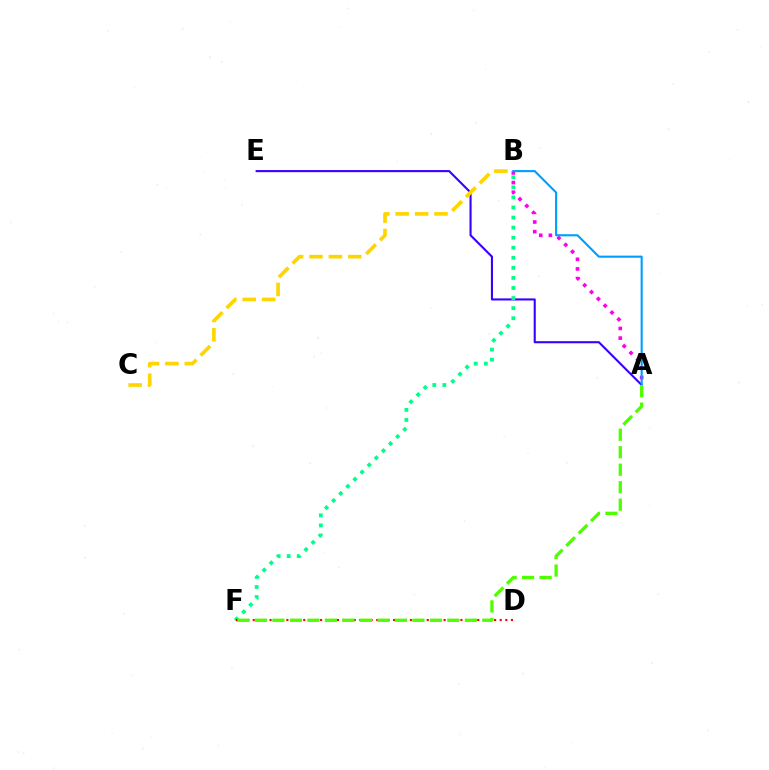{('A', 'E'): [{'color': '#3700ff', 'line_style': 'solid', 'thickness': 1.51}], ('B', 'C'): [{'color': '#ffd500', 'line_style': 'dashed', 'thickness': 2.64}], ('B', 'F'): [{'color': '#00ff86', 'line_style': 'dotted', 'thickness': 2.73}], ('A', 'B'): [{'color': '#ff00ed', 'line_style': 'dotted', 'thickness': 2.62}, {'color': '#009eff', 'line_style': 'solid', 'thickness': 1.52}], ('D', 'F'): [{'color': '#ff0000', 'line_style': 'dotted', 'thickness': 1.53}], ('A', 'F'): [{'color': '#4fff00', 'line_style': 'dashed', 'thickness': 2.38}]}